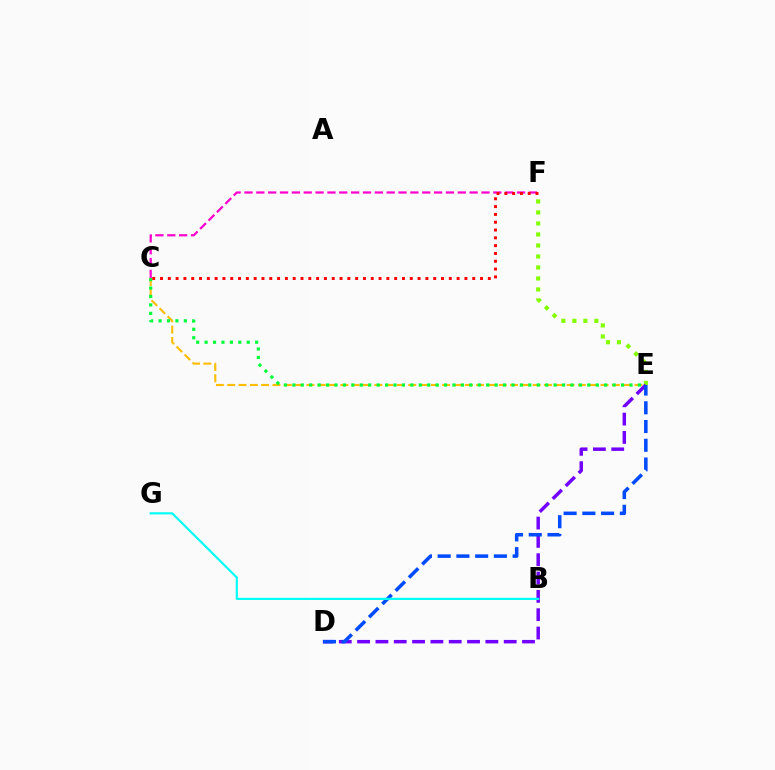{('E', 'F'): [{'color': '#84ff00', 'line_style': 'dotted', 'thickness': 2.99}], ('C', 'E'): [{'color': '#ffbd00', 'line_style': 'dashed', 'thickness': 1.54}, {'color': '#00ff39', 'line_style': 'dotted', 'thickness': 2.29}], ('D', 'E'): [{'color': '#7200ff', 'line_style': 'dashed', 'thickness': 2.49}, {'color': '#004bff', 'line_style': 'dashed', 'thickness': 2.55}], ('C', 'F'): [{'color': '#ff00cf', 'line_style': 'dashed', 'thickness': 1.61}, {'color': '#ff0000', 'line_style': 'dotted', 'thickness': 2.12}], ('B', 'G'): [{'color': '#00fff6', 'line_style': 'solid', 'thickness': 1.56}]}